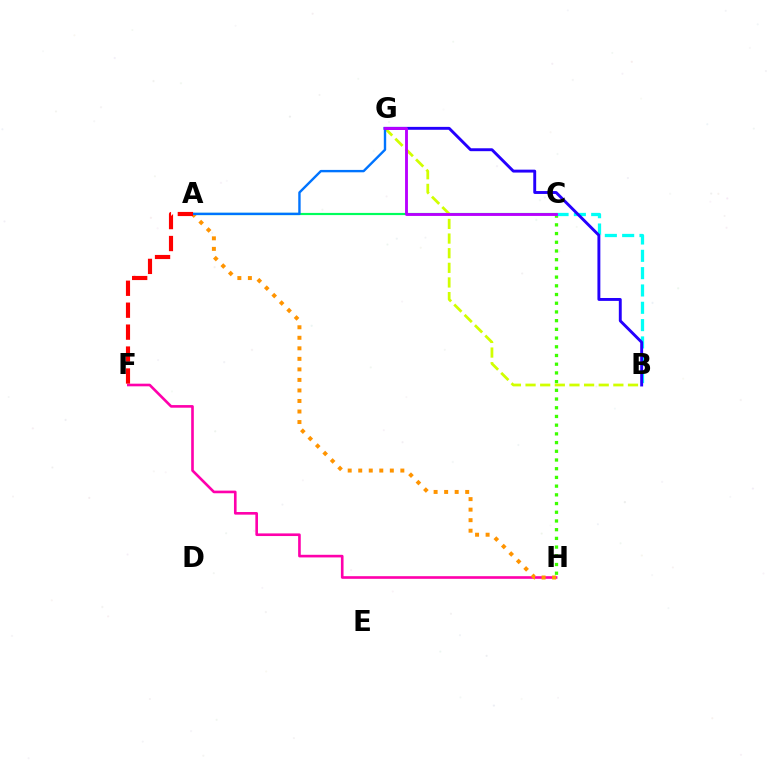{('A', 'C'): [{'color': '#00ff5c', 'line_style': 'solid', 'thickness': 1.57}], ('C', 'H'): [{'color': '#3dff00', 'line_style': 'dotted', 'thickness': 2.37}], ('F', 'H'): [{'color': '#ff00ac', 'line_style': 'solid', 'thickness': 1.89}], ('B', 'C'): [{'color': '#00fff6', 'line_style': 'dashed', 'thickness': 2.35}], ('A', 'H'): [{'color': '#ff9400', 'line_style': 'dotted', 'thickness': 2.86}], ('B', 'G'): [{'color': '#d1ff00', 'line_style': 'dashed', 'thickness': 1.99}, {'color': '#2500ff', 'line_style': 'solid', 'thickness': 2.09}], ('A', 'G'): [{'color': '#0074ff', 'line_style': 'solid', 'thickness': 1.72}], ('A', 'F'): [{'color': '#ff0000', 'line_style': 'dashed', 'thickness': 2.98}], ('C', 'G'): [{'color': '#b900ff', 'line_style': 'solid', 'thickness': 2.06}]}